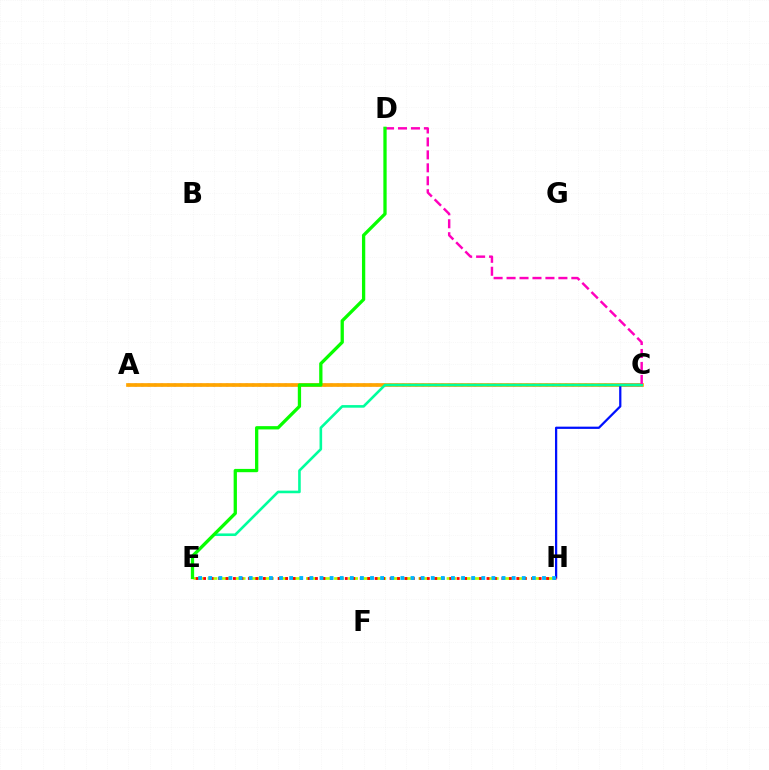{('A', 'C'): [{'color': '#9b00ff', 'line_style': 'dotted', 'thickness': 1.77}, {'color': '#ffa500', 'line_style': 'solid', 'thickness': 2.66}], ('E', 'H'): [{'color': '#b3ff00', 'line_style': 'dashed', 'thickness': 1.91}, {'color': '#ff0000', 'line_style': 'dotted', 'thickness': 2.03}, {'color': '#00b5ff', 'line_style': 'dotted', 'thickness': 2.75}], ('C', 'H'): [{'color': '#0010ff', 'line_style': 'solid', 'thickness': 1.62}], ('C', 'E'): [{'color': '#00ff9d', 'line_style': 'solid', 'thickness': 1.88}], ('C', 'D'): [{'color': '#ff00bd', 'line_style': 'dashed', 'thickness': 1.76}], ('D', 'E'): [{'color': '#08ff00', 'line_style': 'solid', 'thickness': 2.37}]}